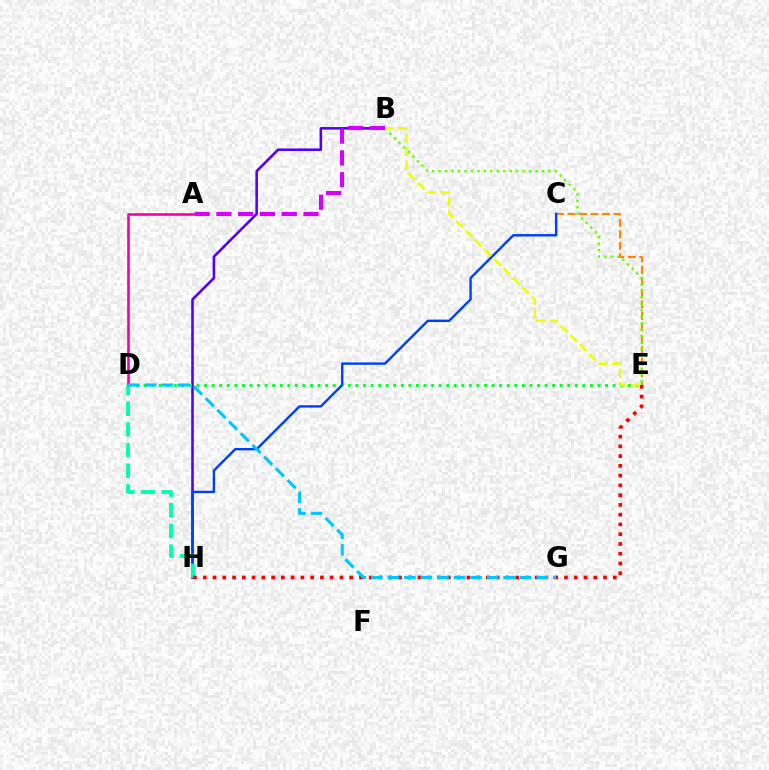{('C', 'E'): [{'color': '#ff8800', 'line_style': 'dashed', 'thickness': 1.56}], ('B', 'H'): [{'color': '#4f00ff', 'line_style': 'solid', 'thickness': 1.84}], ('D', 'E'): [{'color': '#00ff27', 'line_style': 'dotted', 'thickness': 2.06}], ('A', 'D'): [{'color': '#ff00a0', 'line_style': 'solid', 'thickness': 1.9}], ('C', 'H'): [{'color': '#003fff', 'line_style': 'solid', 'thickness': 1.74}], ('D', 'H'): [{'color': '#00ffaf', 'line_style': 'dashed', 'thickness': 2.8}], ('E', 'H'): [{'color': '#ff0000', 'line_style': 'dotted', 'thickness': 2.65}], ('D', 'G'): [{'color': '#00c7ff', 'line_style': 'dashed', 'thickness': 2.25}], ('B', 'E'): [{'color': '#66ff00', 'line_style': 'dotted', 'thickness': 1.76}, {'color': '#eeff00', 'line_style': 'dashed', 'thickness': 1.82}], ('A', 'B'): [{'color': '#d600ff', 'line_style': 'dashed', 'thickness': 2.96}]}